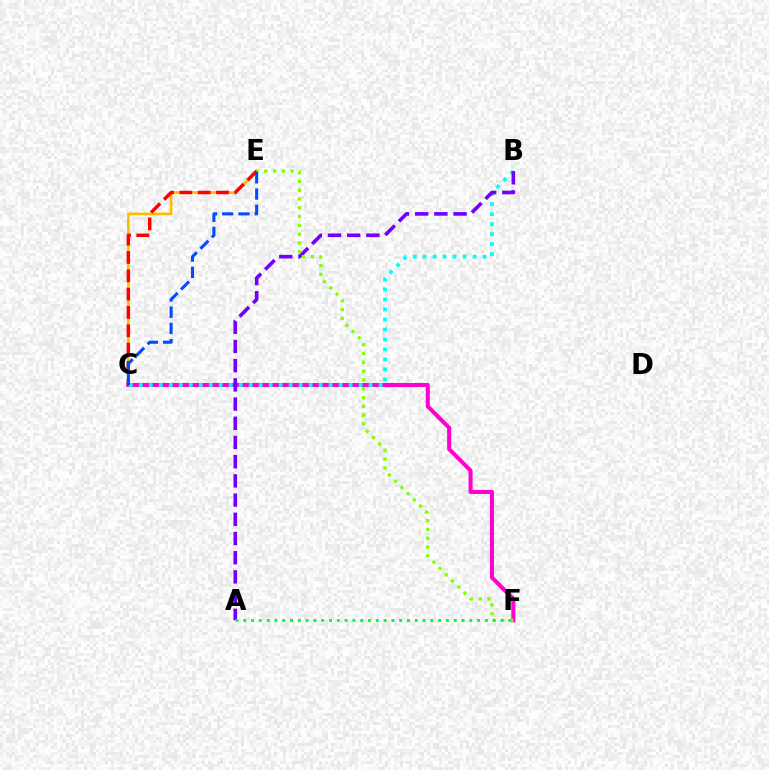{('C', 'E'): [{'color': '#ffbd00', 'line_style': 'solid', 'thickness': 1.92}, {'color': '#ff0000', 'line_style': 'dashed', 'thickness': 2.49}, {'color': '#004bff', 'line_style': 'dashed', 'thickness': 2.21}], ('C', 'F'): [{'color': '#ff00cf', 'line_style': 'solid', 'thickness': 2.91}], ('B', 'C'): [{'color': '#00fff6', 'line_style': 'dotted', 'thickness': 2.71}], ('A', 'B'): [{'color': '#7200ff', 'line_style': 'dashed', 'thickness': 2.61}], ('E', 'F'): [{'color': '#84ff00', 'line_style': 'dotted', 'thickness': 2.39}], ('A', 'F'): [{'color': '#00ff39', 'line_style': 'dotted', 'thickness': 2.12}]}